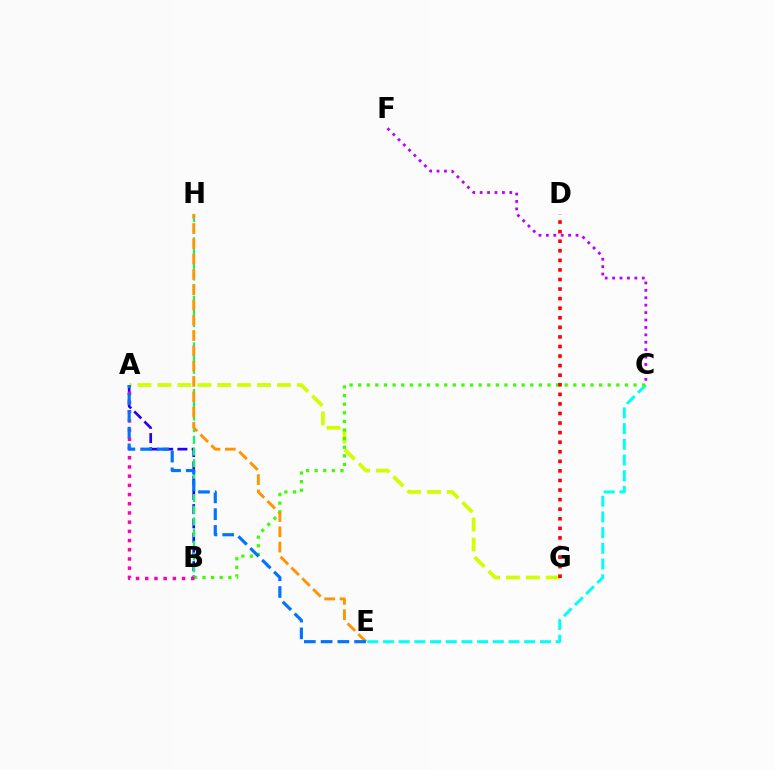{('C', 'E'): [{'color': '#00fff6', 'line_style': 'dashed', 'thickness': 2.13}], ('A', 'G'): [{'color': '#d1ff00', 'line_style': 'dashed', 'thickness': 2.71}], ('B', 'C'): [{'color': '#3dff00', 'line_style': 'dotted', 'thickness': 2.34}], ('A', 'B'): [{'color': '#2500ff', 'line_style': 'dashed', 'thickness': 1.94}, {'color': '#ff00ac', 'line_style': 'dotted', 'thickness': 2.5}], ('C', 'F'): [{'color': '#b900ff', 'line_style': 'dotted', 'thickness': 2.02}], ('D', 'G'): [{'color': '#ff0000', 'line_style': 'dotted', 'thickness': 2.6}], ('B', 'H'): [{'color': '#00ff5c', 'line_style': 'dashed', 'thickness': 1.59}], ('E', 'H'): [{'color': '#ff9400', 'line_style': 'dashed', 'thickness': 2.08}], ('A', 'E'): [{'color': '#0074ff', 'line_style': 'dashed', 'thickness': 2.28}]}